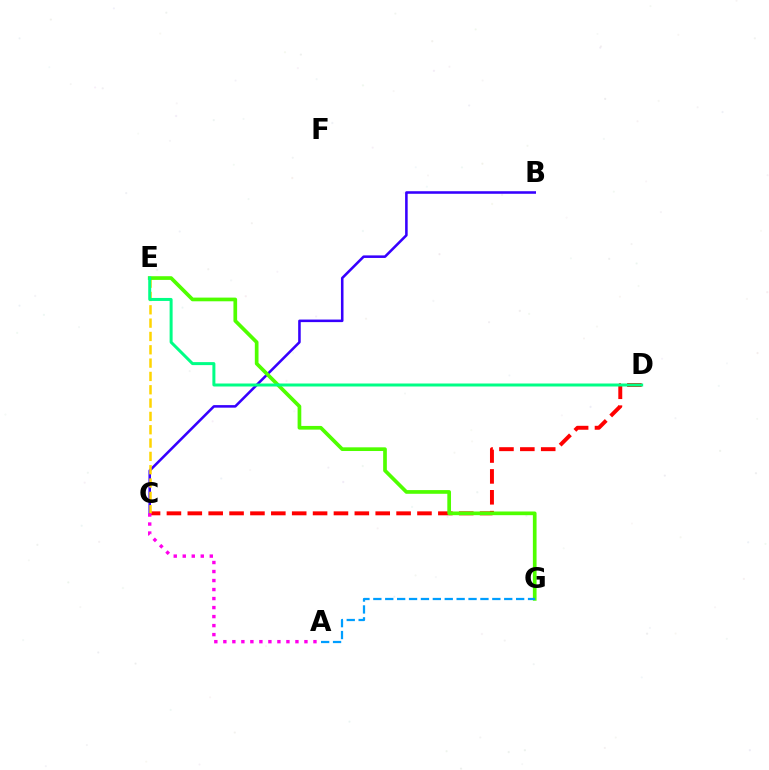{('B', 'C'): [{'color': '#3700ff', 'line_style': 'solid', 'thickness': 1.84}], ('C', 'D'): [{'color': '#ff0000', 'line_style': 'dashed', 'thickness': 2.84}], ('C', 'E'): [{'color': '#ffd500', 'line_style': 'dashed', 'thickness': 1.81}], ('E', 'G'): [{'color': '#4fff00', 'line_style': 'solid', 'thickness': 2.66}], ('A', 'G'): [{'color': '#009eff', 'line_style': 'dashed', 'thickness': 1.62}], ('A', 'C'): [{'color': '#ff00ed', 'line_style': 'dotted', 'thickness': 2.45}], ('D', 'E'): [{'color': '#00ff86', 'line_style': 'solid', 'thickness': 2.15}]}